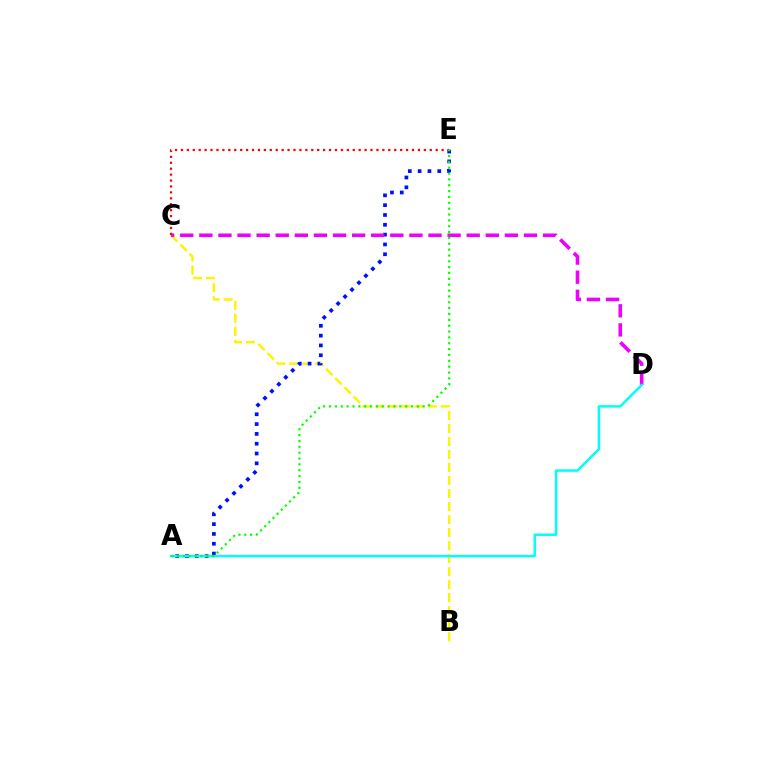{('B', 'C'): [{'color': '#fcf500', 'line_style': 'dashed', 'thickness': 1.77}], ('A', 'E'): [{'color': '#0010ff', 'line_style': 'dotted', 'thickness': 2.67}, {'color': '#08ff00', 'line_style': 'dotted', 'thickness': 1.59}], ('C', 'D'): [{'color': '#ee00ff', 'line_style': 'dashed', 'thickness': 2.59}], ('C', 'E'): [{'color': '#ff0000', 'line_style': 'dotted', 'thickness': 1.61}], ('A', 'D'): [{'color': '#00fff6', 'line_style': 'solid', 'thickness': 1.79}]}